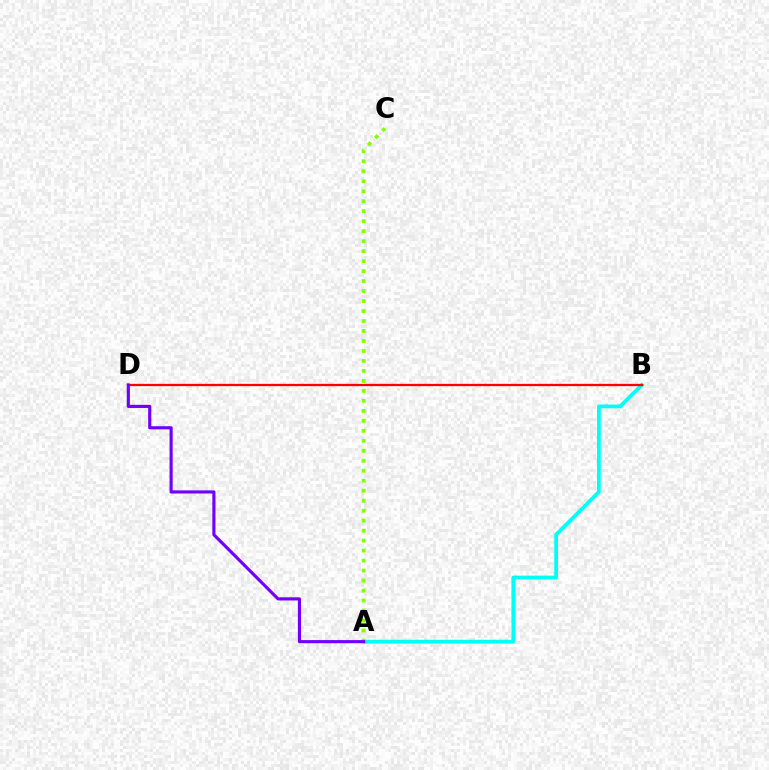{('A', 'B'): [{'color': '#00fff6', 'line_style': 'solid', 'thickness': 2.71}], ('B', 'D'): [{'color': '#ff0000', 'line_style': 'solid', 'thickness': 1.62}], ('A', 'C'): [{'color': '#84ff00', 'line_style': 'dotted', 'thickness': 2.71}], ('A', 'D'): [{'color': '#7200ff', 'line_style': 'solid', 'thickness': 2.26}]}